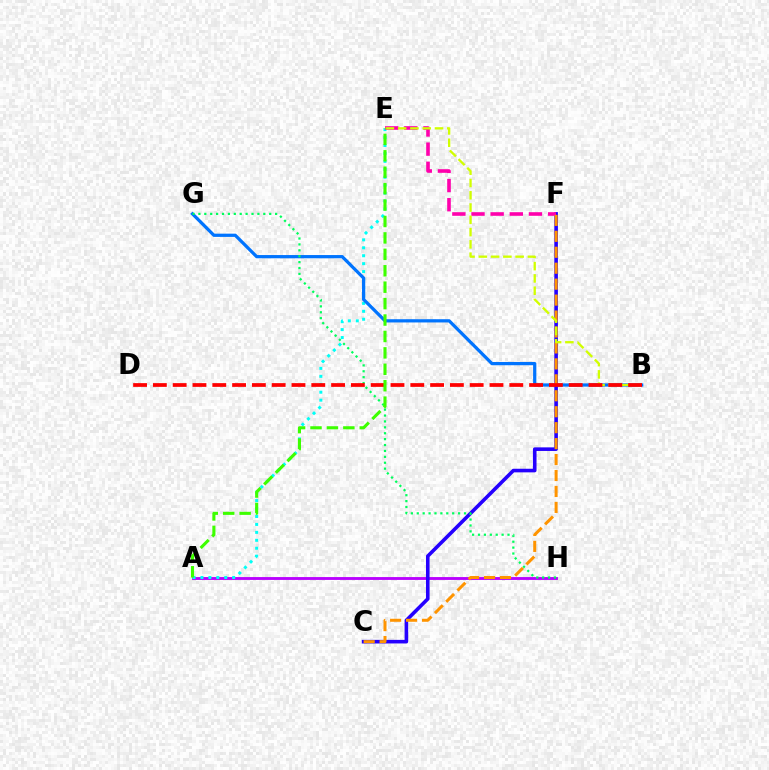{('A', 'H'): [{'color': '#b900ff', 'line_style': 'solid', 'thickness': 2.05}], ('A', 'E'): [{'color': '#00fff6', 'line_style': 'dotted', 'thickness': 2.16}, {'color': '#3dff00', 'line_style': 'dashed', 'thickness': 2.23}], ('C', 'F'): [{'color': '#2500ff', 'line_style': 'solid', 'thickness': 2.59}, {'color': '#ff9400', 'line_style': 'dashed', 'thickness': 2.17}], ('B', 'G'): [{'color': '#0074ff', 'line_style': 'solid', 'thickness': 2.33}], ('E', 'F'): [{'color': '#ff00ac', 'line_style': 'dashed', 'thickness': 2.6}], ('G', 'H'): [{'color': '#00ff5c', 'line_style': 'dotted', 'thickness': 1.6}], ('B', 'E'): [{'color': '#d1ff00', 'line_style': 'dashed', 'thickness': 1.67}], ('B', 'D'): [{'color': '#ff0000', 'line_style': 'dashed', 'thickness': 2.69}]}